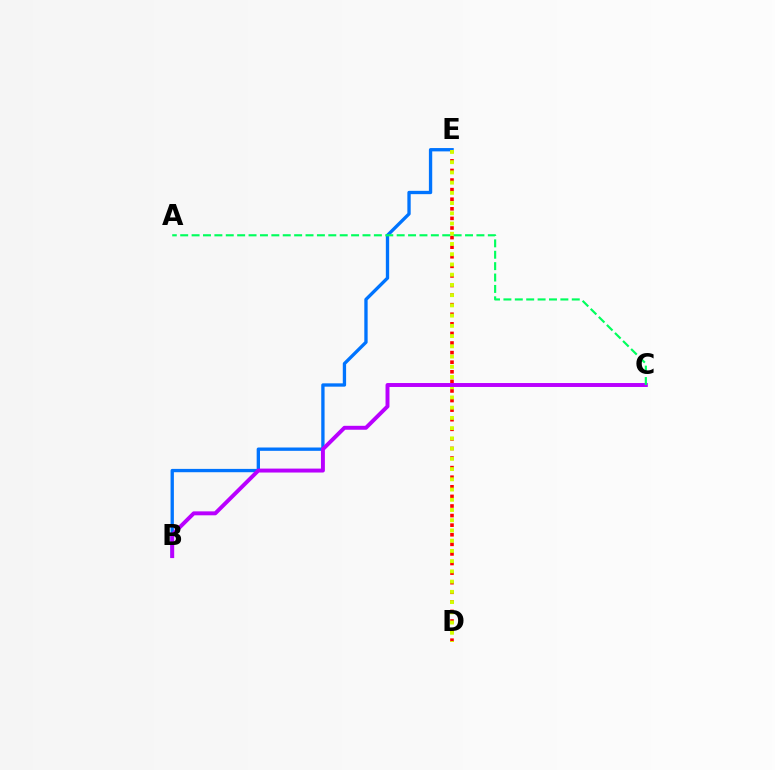{('B', 'E'): [{'color': '#0074ff', 'line_style': 'solid', 'thickness': 2.39}], ('D', 'E'): [{'color': '#ff0000', 'line_style': 'dotted', 'thickness': 2.6}, {'color': '#d1ff00', 'line_style': 'dotted', 'thickness': 2.78}], ('B', 'C'): [{'color': '#b900ff', 'line_style': 'solid', 'thickness': 2.84}], ('A', 'C'): [{'color': '#00ff5c', 'line_style': 'dashed', 'thickness': 1.55}]}